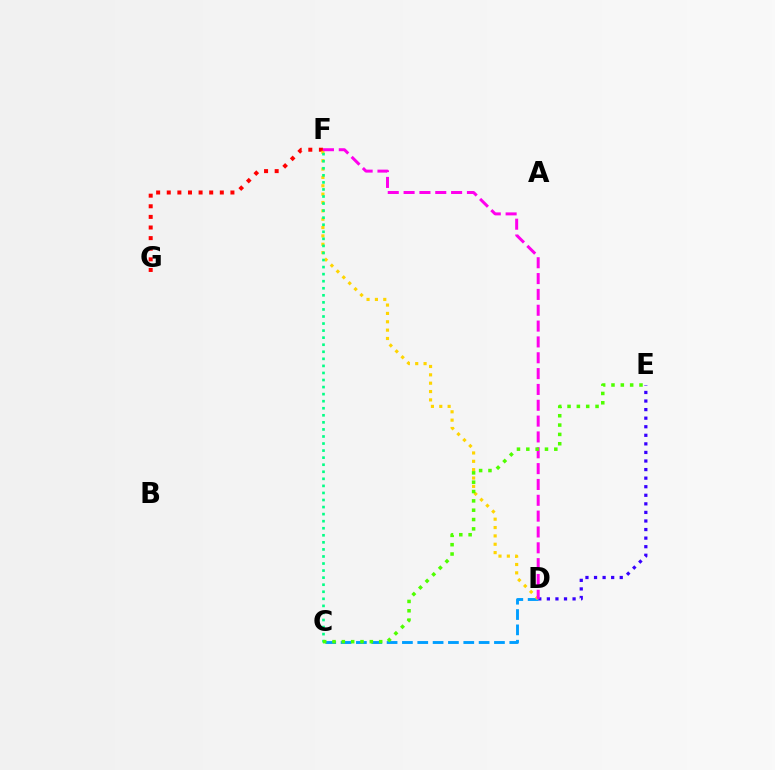{('F', 'G'): [{'color': '#ff0000', 'line_style': 'dotted', 'thickness': 2.88}], ('D', 'E'): [{'color': '#3700ff', 'line_style': 'dotted', 'thickness': 2.33}], ('C', 'D'): [{'color': '#009eff', 'line_style': 'dashed', 'thickness': 2.08}], ('D', 'F'): [{'color': '#ffd500', 'line_style': 'dotted', 'thickness': 2.27}, {'color': '#ff00ed', 'line_style': 'dashed', 'thickness': 2.15}], ('C', 'F'): [{'color': '#00ff86', 'line_style': 'dotted', 'thickness': 1.92}], ('C', 'E'): [{'color': '#4fff00', 'line_style': 'dotted', 'thickness': 2.54}]}